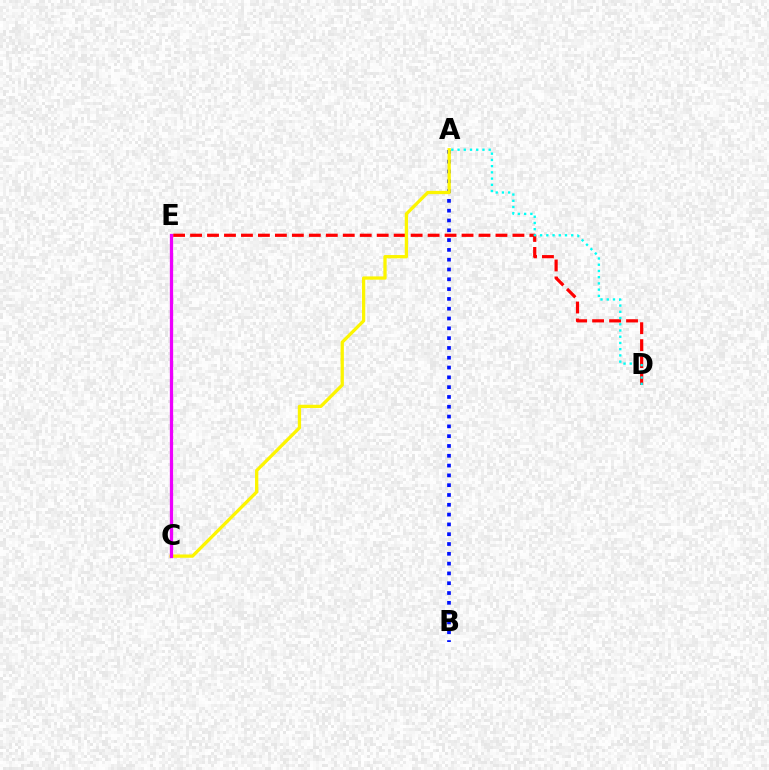{('D', 'E'): [{'color': '#ff0000', 'line_style': 'dashed', 'thickness': 2.3}], ('C', 'E'): [{'color': '#08ff00', 'line_style': 'dashed', 'thickness': 1.89}, {'color': '#ee00ff', 'line_style': 'solid', 'thickness': 2.36}], ('A', 'B'): [{'color': '#0010ff', 'line_style': 'dotted', 'thickness': 2.66}], ('A', 'C'): [{'color': '#fcf500', 'line_style': 'solid', 'thickness': 2.36}], ('A', 'D'): [{'color': '#00fff6', 'line_style': 'dotted', 'thickness': 1.69}]}